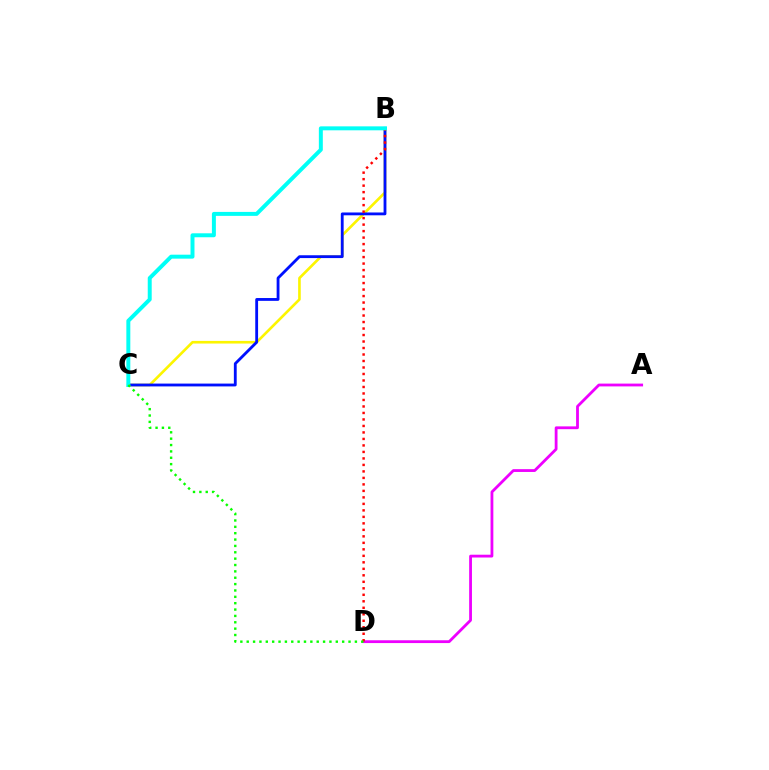{('B', 'C'): [{'color': '#fcf500', 'line_style': 'solid', 'thickness': 1.9}, {'color': '#0010ff', 'line_style': 'solid', 'thickness': 2.03}, {'color': '#00fff6', 'line_style': 'solid', 'thickness': 2.85}], ('A', 'D'): [{'color': '#ee00ff', 'line_style': 'solid', 'thickness': 2.02}], ('B', 'D'): [{'color': '#ff0000', 'line_style': 'dotted', 'thickness': 1.76}], ('C', 'D'): [{'color': '#08ff00', 'line_style': 'dotted', 'thickness': 1.73}]}